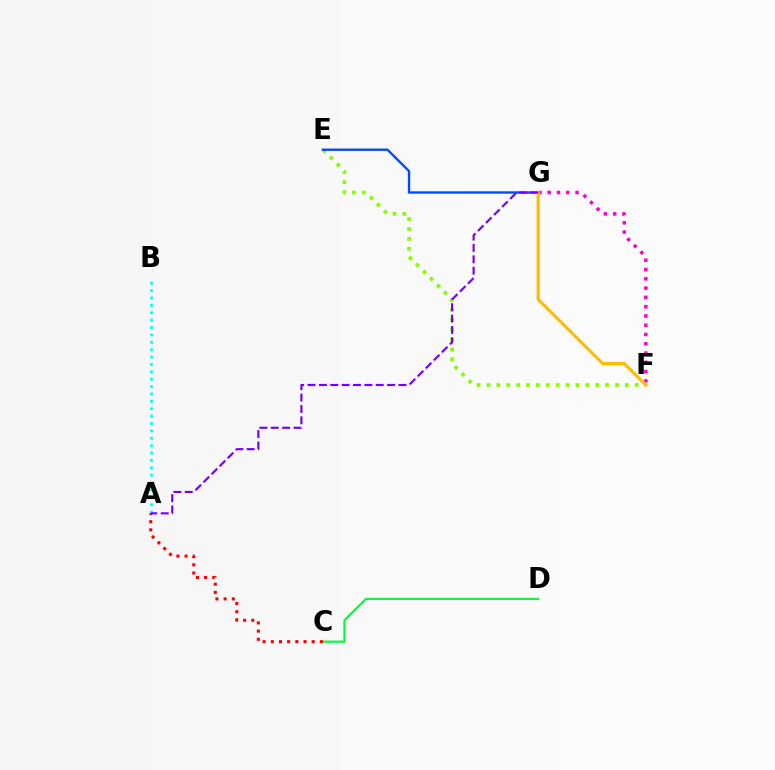{('C', 'D'): [{'color': '#00ff39', 'line_style': 'solid', 'thickness': 1.59}], ('F', 'G'): [{'color': '#ff00cf', 'line_style': 'dotted', 'thickness': 2.52}, {'color': '#ffbd00', 'line_style': 'solid', 'thickness': 2.32}], ('A', 'C'): [{'color': '#ff0000', 'line_style': 'dotted', 'thickness': 2.22}], ('E', 'F'): [{'color': '#84ff00', 'line_style': 'dotted', 'thickness': 2.69}], ('E', 'G'): [{'color': '#004bff', 'line_style': 'solid', 'thickness': 1.71}], ('A', 'B'): [{'color': '#00fff6', 'line_style': 'dotted', 'thickness': 2.01}], ('A', 'G'): [{'color': '#7200ff', 'line_style': 'dashed', 'thickness': 1.54}]}